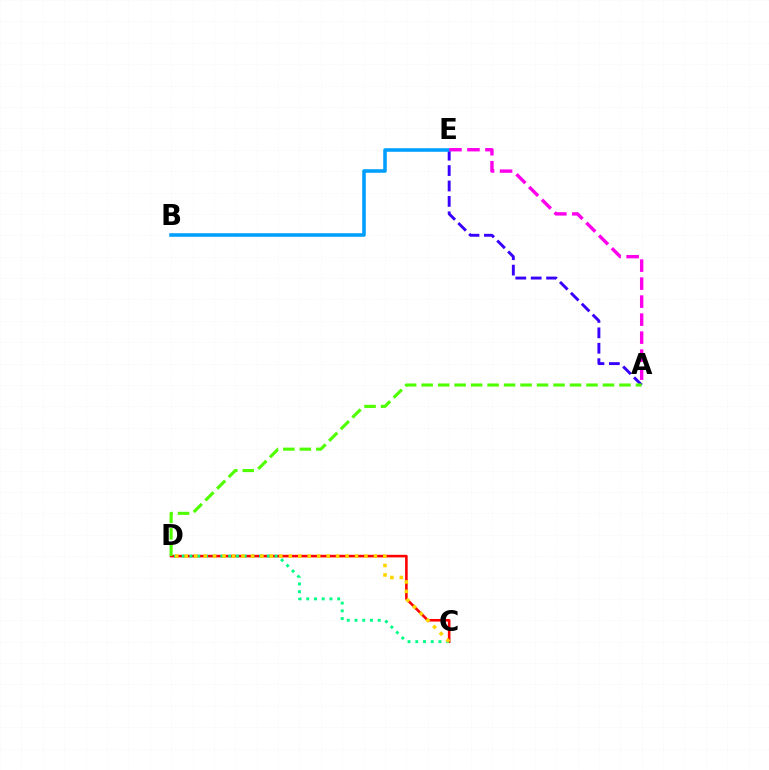{('C', 'D'): [{'color': '#ff0000', 'line_style': 'solid', 'thickness': 1.87}, {'color': '#00ff86', 'line_style': 'dotted', 'thickness': 2.1}, {'color': '#ffd500', 'line_style': 'dotted', 'thickness': 2.57}], ('A', 'E'): [{'color': '#3700ff', 'line_style': 'dashed', 'thickness': 2.09}, {'color': '#ff00ed', 'line_style': 'dashed', 'thickness': 2.45}], ('B', 'E'): [{'color': '#009eff', 'line_style': 'solid', 'thickness': 2.57}], ('A', 'D'): [{'color': '#4fff00', 'line_style': 'dashed', 'thickness': 2.24}]}